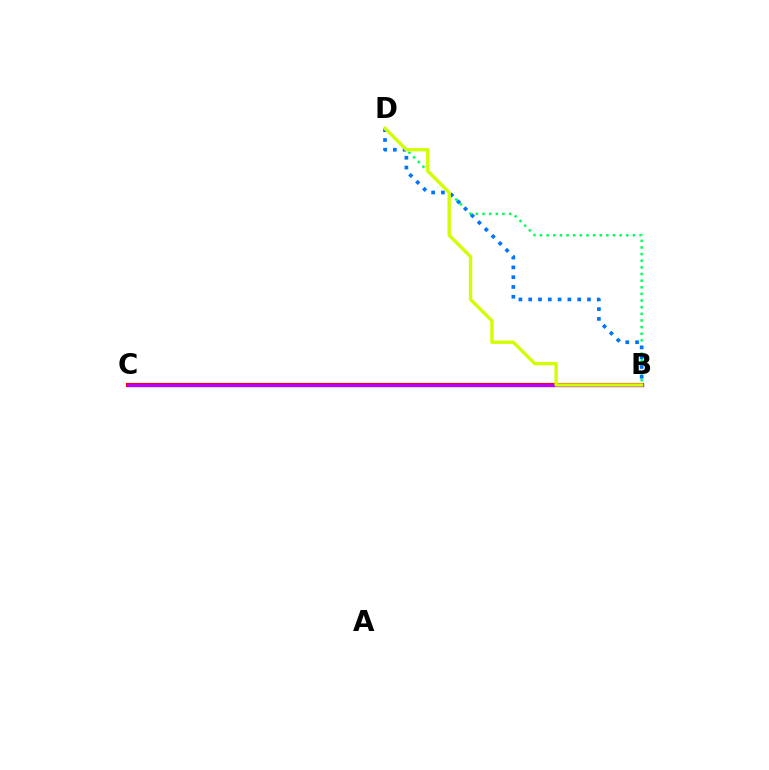{('B', 'D'): [{'color': '#00ff5c', 'line_style': 'dotted', 'thickness': 1.8}, {'color': '#0074ff', 'line_style': 'dotted', 'thickness': 2.66}, {'color': '#d1ff00', 'line_style': 'solid', 'thickness': 2.4}], ('B', 'C'): [{'color': '#ff0000', 'line_style': 'solid', 'thickness': 2.96}, {'color': '#b900ff', 'line_style': 'solid', 'thickness': 2.35}]}